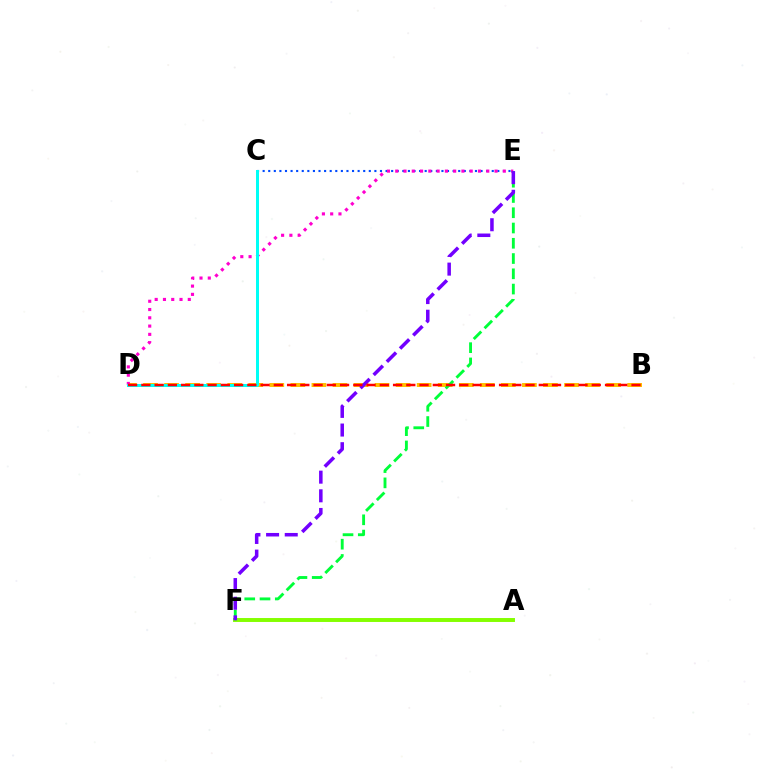{('A', 'F'): [{'color': '#84ff00', 'line_style': 'solid', 'thickness': 2.83}], ('B', 'D'): [{'color': '#ffbd00', 'line_style': 'dashed', 'thickness': 2.86}, {'color': '#ff0000', 'line_style': 'dashed', 'thickness': 1.8}], ('C', 'E'): [{'color': '#004bff', 'line_style': 'dotted', 'thickness': 1.52}], ('D', 'E'): [{'color': '#ff00cf', 'line_style': 'dotted', 'thickness': 2.25}], ('E', 'F'): [{'color': '#00ff39', 'line_style': 'dashed', 'thickness': 2.07}, {'color': '#7200ff', 'line_style': 'dashed', 'thickness': 2.53}], ('C', 'D'): [{'color': '#00fff6', 'line_style': 'solid', 'thickness': 2.16}]}